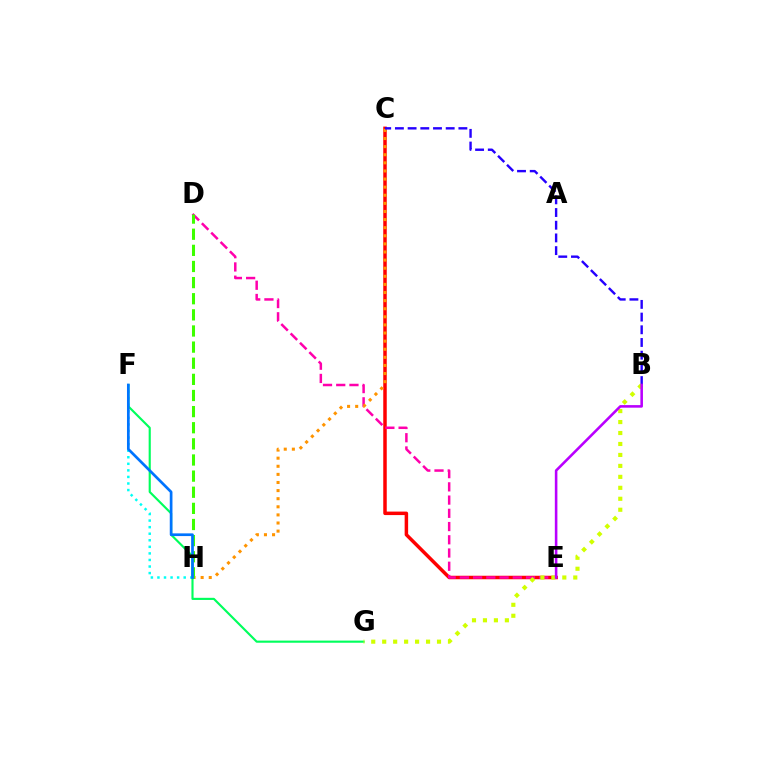{('C', 'E'): [{'color': '#ff0000', 'line_style': 'solid', 'thickness': 2.51}], ('D', 'E'): [{'color': '#ff00ac', 'line_style': 'dashed', 'thickness': 1.8}], ('C', 'H'): [{'color': '#ff9400', 'line_style': 'dotted', 'thickness': 2.2}], ('F', 'G'): [{'color': '#00ff5c', 'line_style': 'solid', 'thickness': 1.54}], ('F', 'H'): [{'color': '#00fff6', 'line_style': 'dotted', 'thickness': 1.78}, {'color': '#0074ff', 'line_style': 'solid', 'thickness': 1.95}], ('D', 'H'): [{'color': '#3dff00', 'line_style': 'dashed', 'thickness': 2.19}], ('B', 'C'): [{'color': '#2500ff', 'line_style': 'dashed', 'thickness': 1.72}], ('B', 'G'): [{'color': '#d1ff00', 'line_style': 'dotted', 'thickness': 2.98}], ('B', 'E'): [{'color': '#b900ff', 'line_style': 'solid', 'thickness': 1.85}]}